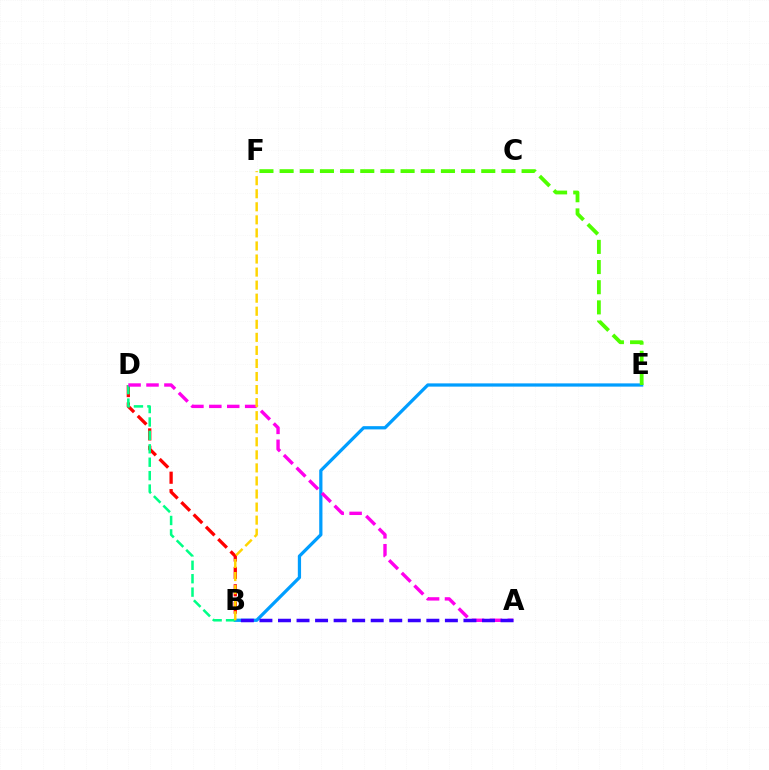{('B', 'D'): [{'color': '#ff0000', 'line_style': 'dashed', 'thickness': 2.36}, {'color': '#00ff86', 'line_style': 'dashed', 'thickness': 1.82}], ('B', 'E'): [{'color': '#009eff', 'line_style': 'solid', 'thickness': 2.33}], ('E', 'F'): [{'color': '#4fff00', 'line_style': 'dashed', 'thickness': 2.74}], ('A', 'D'): [{'color': '#ff00ed', 'line_style': 'dashed', 'thickness': 2.43}], ('B', 'F'): [{'color': '#ffd500', 'line_style': 'dashed', 'thickness': 1.77}], ('A', 'B'): [{'color': '#3700ff', 'line_style': 'dashed', 'thickness': 2.52}]}